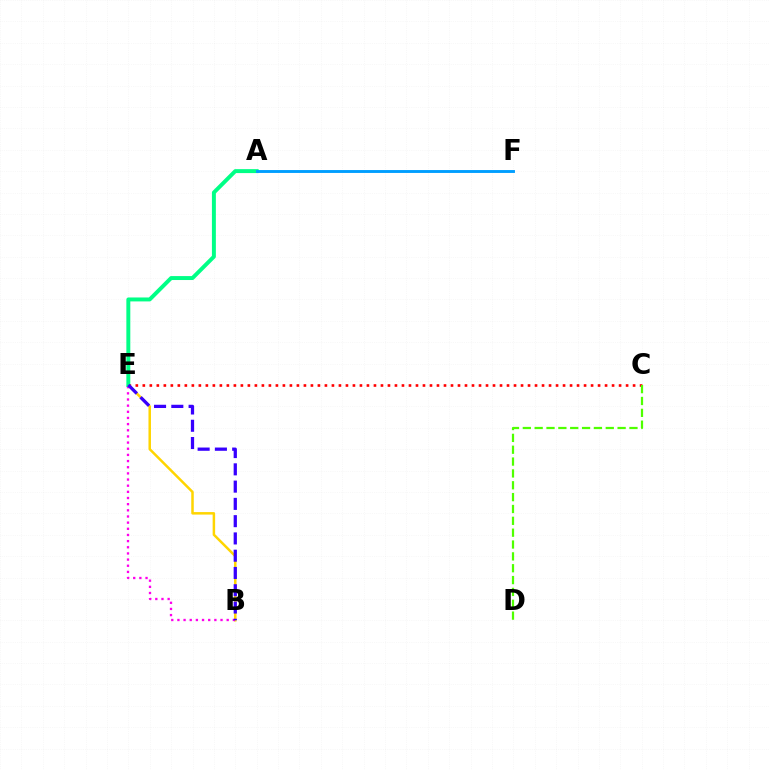{('B', 'E'): [{'color': '#ffd500', 'line_style': 'solid', 'thickness': 1.8}, {'color': '#ff00ed', 'line_style': 'dotted', 'thickness': 1.67}, {'color': '#3700ff', 'line_style': 'dashed', 'thickness': 2.35}], ('C', 'E'): [{'color': '#ff0000', 'line_style': 'dotted', 'thickness': 1.9}], ('A', 'E'): [{'color': '#00ff86', 'line_style': 'solid', 'thickness': 2.84}], ('C', 'D'): [{'color': '#4fff00', 'line_style': 'dashed', 'thickness': 1.61}], ('A', 'F'): [{'color': '#009eff', 'line_style': 'solid', 'thickness': 2.08}]}